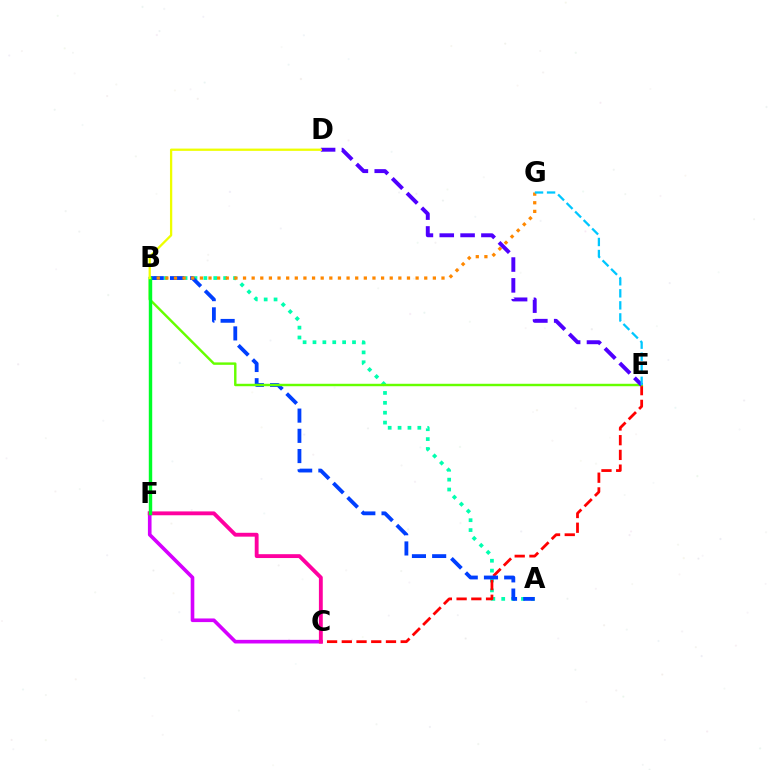{('A', 'B'): [{'color': '#00ffaf', 'line_style': 'dotted', 'thickness': 2.68}, {'color': '#003fff', 'line_style': 'dashed', 'thickness': 2.75}], ('C', 'E'): [{'color': '#ff0000', 'line_style': 'dashed', 'thickness': 2.0}], ('C', 'F'): [{'color': '#d600ff', 'line_style': 'solid', 'thickness': 2.61}, {'color': '#ff00a0', 'line_style': 'solid', 'thickness': 2.78}], ('B', 'G'): [{'color': '#ff8800', 'line_style': 'dotted', 'thickness': 2.34}], ('B', 'E'): [{'color': '#66ff00', 'line_style': 'solid', 'thickness': 1.75}], ('B', 'F'): [{'color': '#00ff27', 'line_style': 'solid', 'thickness': 2.47}], ('D', 'E'): [{'color': '#4f00ff', 'line_style': 'dashed', 'thickness': 2.83}], ('E', 'G'): [{'color': '#00c7ff', 'line_style': 'dashed', 'thickness': 1.64}], ('B', 'D'): [{'color': '#eeff00', 'line_style': 'solid', 'thickness': 1.64}]}